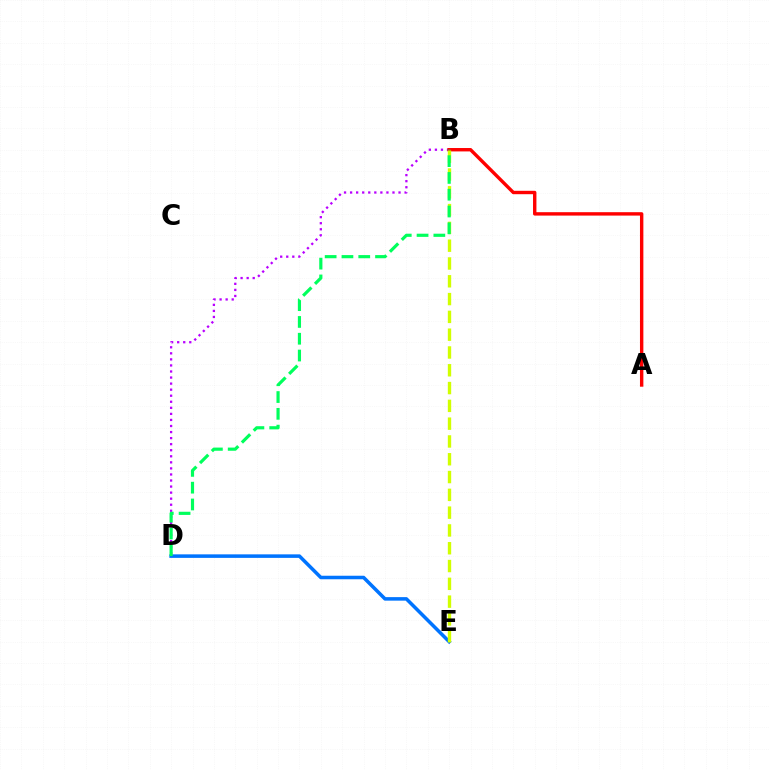{('B', 'D'): [{'color': '#b900ff', 'line_style': 'dotted', 'thickness': 1.65}, {'color': '#00ff5c', 'line_style': 'dashed', 'thickness': 2.28}], ('A', 'B'): [{'color': '#ff0000', 'line_style': 'solid', 'thickness': 2.45}], ('D', 'E'): [{'color': '#0074ff', 'line_style': 'solid', 'thickness': 2.54}], ('B', 'E'): [{'color': '#d1ff00', 'line_style': 'dashed', 'thickness': 2.42}]}